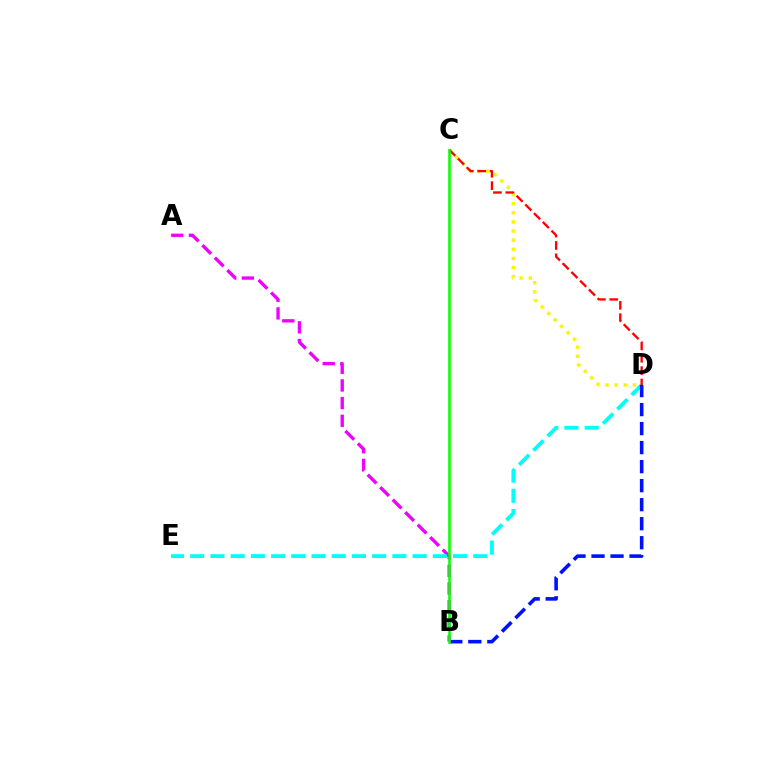{('A', 'B'): [{'color': '#ee00ff', 'line_style': 'dashed', 'thickness': 2.4}], ('D', 'E'): [{'color': '#00fff6', 'line_style': 'dashed', 'thickness': 2.75}], ('B', 'D'): [{'color': '#0010ff', 'line_style': 'dashed', 'thickness': 2.58}], ('C', 'D'): [{'color': '#fcf500', 'line_style': 'dotted', 'thickness': 2.48}, {'color': '#ff0000', 'line_style': 'dashed', 'thickness': 1.68}], ('B', 'C'): [{'color': '#08ff00', 'line_style': 'solid', 'thickness': 1.86}]}